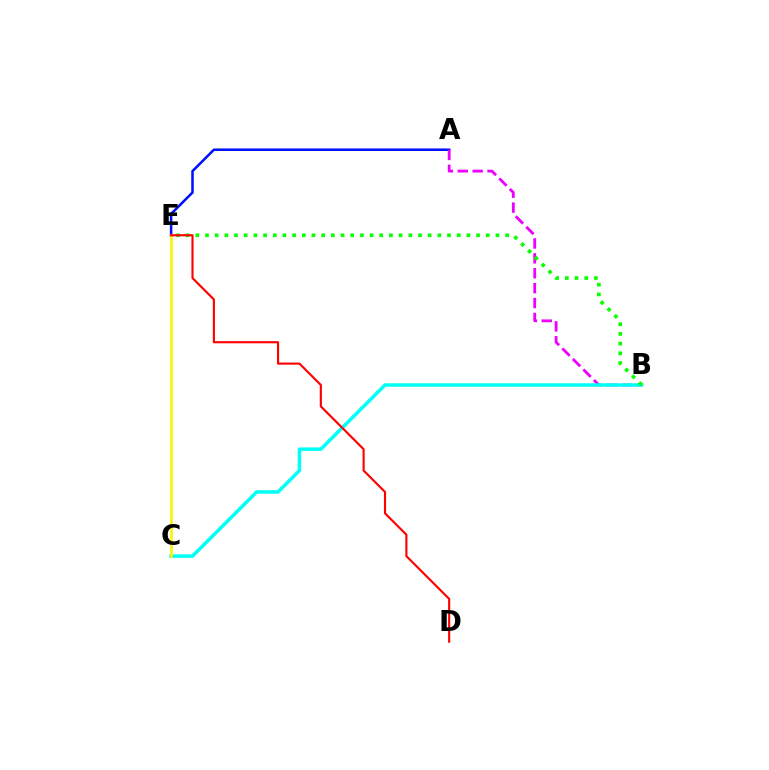{('A', 'E'): [{'color': '#0010ff', 'line_style': 'solid', 'thickness': 1.82}], ('A', 'B'): [{'color': '#ee00ff', 'line_style': 'dashed', 'thickness': 2.02}], ('B', 'C'): [{'color': '#00fff6', 'line_style': 'solid', 'thickness': 2.51}], ('B', 'E'): [{'color': '#08ff00', 'line_style': 'dotted', 'thickness': 2.63}], ('C', 'E'): [{'color': '#fcf500', 'line_style': 'solid', 'thickness': 1.91}], ('D', 'E'): [{'color': '#ff0000', 'line_style': 'solid', 'thickness': 1.54}]}